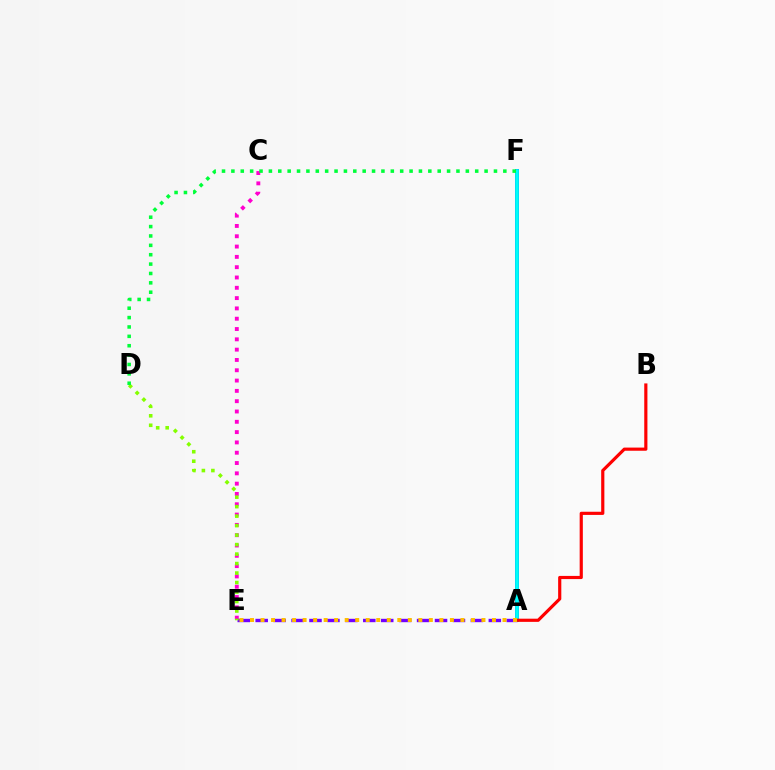{('C', 'E'): [{'color': '#ff00cf', 'line_style': 'dotted', 'thickness': 2.8}], ('A', 'F'): [{'color': '#004bff', 'line_style': 'solid', 'thickness': 2.83}, {'color': '#00fff6', 'line_style': 'solid', 'thickness': 2.62}], ('A', 'E'): [{'color': '#7200ff', 'line_style': 'dashed', 'thickness': 2.44}, {'color': '#ffbd00', 'line_style': 'dotted', 'thickness': 2.86}], ('D', 'E'): [{'color': '#84ff00', 'line_style': 'dotted', 'thickness': 2.58}], ('D', 'F'): [{'color': '#00ff39', 'line_style': 'dotted', 'thickness': 2.55}], ('A', 'B'): [{'color': '#ff0000', 'line_style': 'solid', 'thickness': 2.28}]}